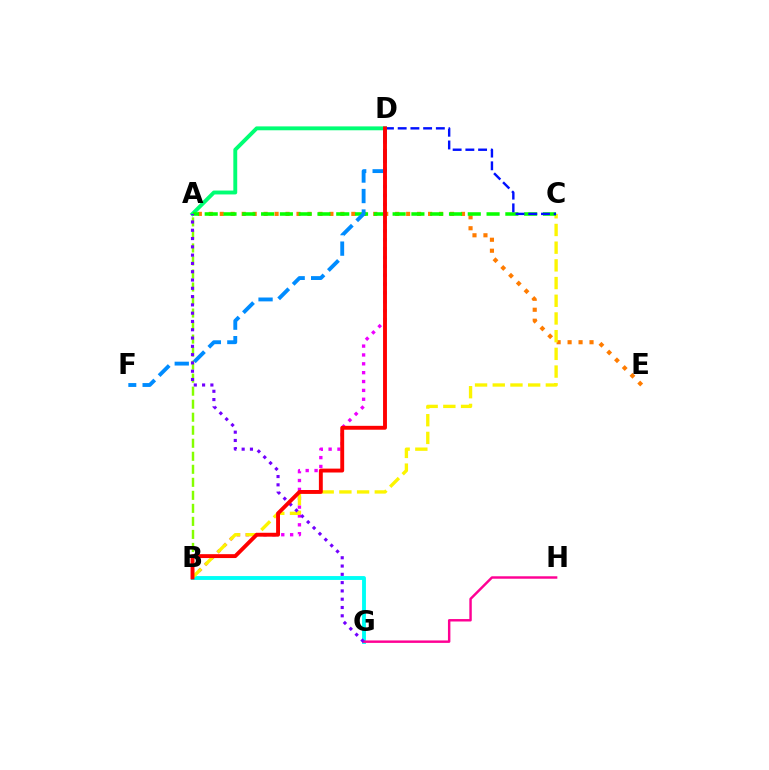{('A', 'E'): [{'color': '#ff7c00', 'line_style': 'dotted', 'thickness': 2.98}], ('B', 'D'): [{'color': '#ee00ff', 'line_style': 'dotted', 'thickness': 2.41}, {'color': '#ff0000', 'line_style': 'solid', 'thickness': 2.8}], ('A', 'B'): [{'color': '#84ff00', 'line_style': 'dashed', 'thickness': 1.77}], ('B', 'G'): [{'color': '#00fff6', 'line_style': 'solid', 'thickness': 2.78}], ('A', 'D'): [{'color': '#00ff74', 'line_style': 'solid', 'thickness': 2.8}], ('B', 'C'): [{'color': '#fcf500', 'line_style': 'dashed', 'thickness': 2.4}], ('A', 'C'): [{'color': '#08ff00', 'line_style': 'dashed', 'thickness': 2.55}], ('C', 'D'): [{'color': '#0010ff', 'line_style': 'dashed', 'thickness': 1.73}], ('D', 'F'): [{'color': '#008cff', 'line_style': 'dashed', 'thickness': 2.78}], ('G', 'H'): [{'color': '#ff0094', 'line_style': 'solid', 'thickness': 1.76}], ('A', 'G'): [{'color': '#7200ff', 'line_style': 'dotted', 'thickness': 2.25}]}